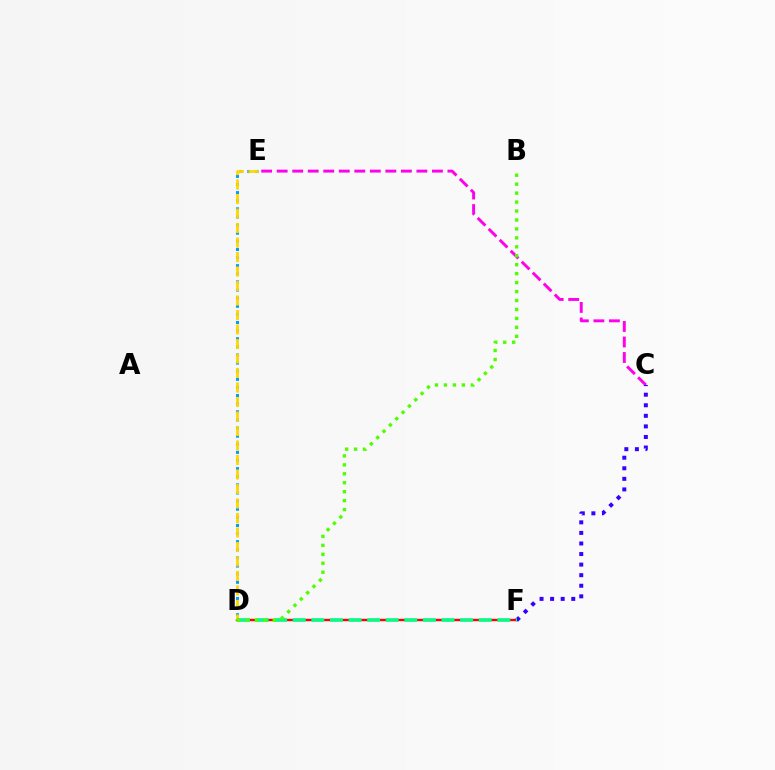{('D', 'F'): [{'color': '#ff0000', 'line_style': 'solid', 'thickness': 1.72}, {'color': '#00ff86', 'line_style': 'dashed', 'thickness': 2.53}], ('D', 'E'): [{'color': '#009eff', 'line_style': 'dotted', 'thickness': 2.21}, {'color': '#ffd500', 'line_style': 'dashed', 'thickness': 1.97}], ('C', 'E'): [{'color': '#ff00ed', 'line_style': 'dashed', 'thickness': 2.11}], ('C', 'F'): [{'color': '#3700ff', 'line_style': 'dotted', 'thickness': 2.87}], ('B', 'D'): [{'color': '#4fff00', 'line_style': 'dotted', 'thickness': 2.43}]}